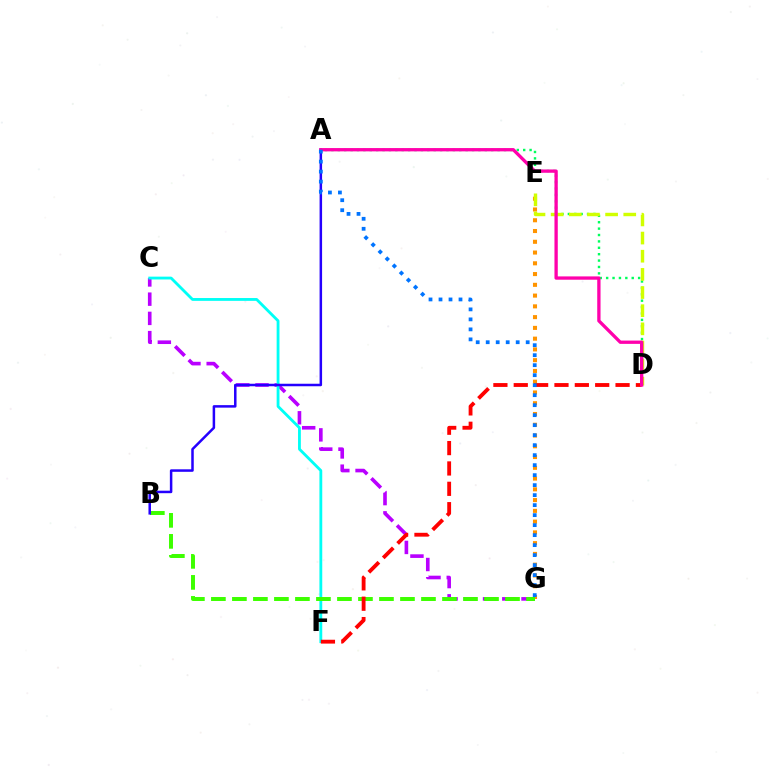{('C', 'G'): [{'color': '#b900ff', 'line_style': 'dashed', 'thickness': 2.61}], ('E', 'G'): [{'color': '#ff9400', 'line_style': 'dotted', 'thickness': 2.92}], ('A', 'D'): [{'color': '#00ff5c', 'line_style': 'dotted', 'thickness': 1.74}, {'color': '#ff00ac', 'line_style': 'solid', 'thickness': 2.38}], ('C', 'F'): [{'color': '#00fff6', 'line_style': 'solid', 'thickness': 2.03}], ('B', 'G'): [{'color': '#3dff00', 'line_style': 'dashed', 'thickness': 2.85}], ('D', 'F'): [{'color': '#ff0000', 'line_style': 'dashed', 'thickness': 2.77}], ('A', 'B'): [{'color': '#2500ff', 'line_style': 'solid', 'thickness': 1.8}], ('D', 'E'): [{'color': '#d1ff00', 'line_style': 'dashed', 'thickness': 2.47}], ('A', 'G'): [{'color': '#0074ff', 'line_style': 'dotted', 'thickness': 2.72}]}